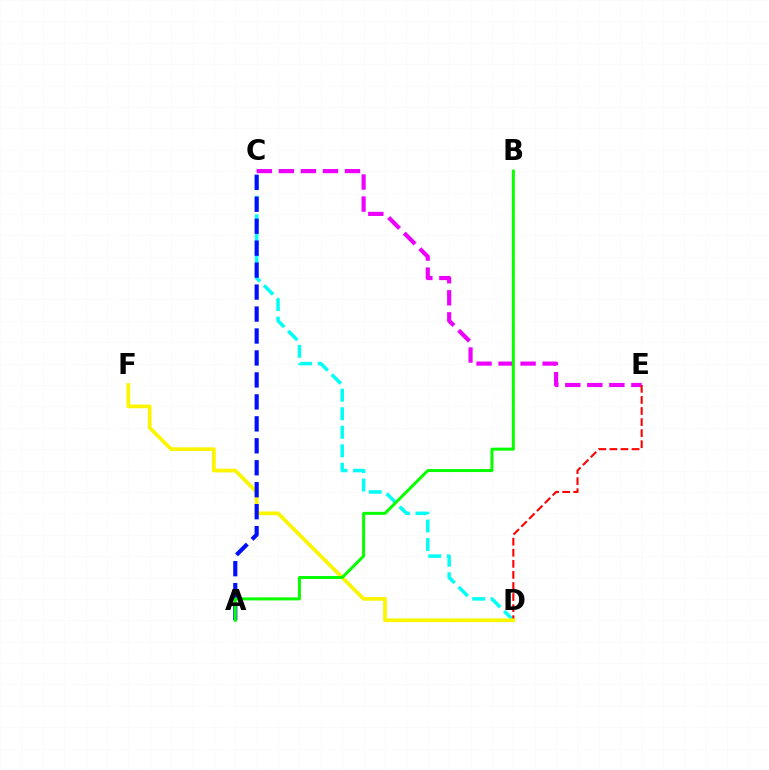{('C', 'D'): [{'color': '#00fff6', 'line_style': 'dashed', 'thickness': 2.52}], ('C', 'E'): [{'color': '#ee00ff', 'line_style': 'dashed', 'thickness': 2.99}], ('D', 'E'): [{'color': '#ff0000', 'line_style': 'dashed', 'thickness': 1.5}], ('D', 'F'): [{'color': '#fcf500', 'line_style': 'solid', 'thickness': 2.68}], ('A', 'C'): [{'color': '#0010ff', 'line_style': 'dashed', 'thickness': 2.98}], ('A', 'B'): [{'color': '#08ff00', 'line_style': 'solid', 'thickness': 2.16}]}